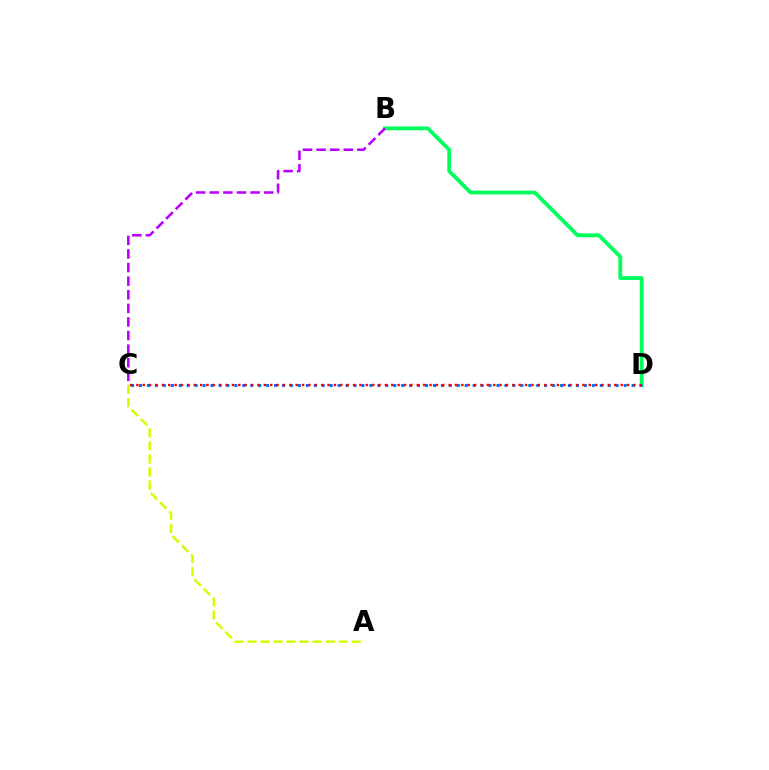{('A', 'C'): [{'color': '#d1ff00', 'line_style': 'dashed', 'thickness': 1.77}], ('B', 'D'): [{'color': '#00ff5c', 'line_style': 'solid', 'thickness': 2.74}], ('C', 'D'): [{'color': '#0074ff', 'line_style': 'dotted', 'thickness': 2.16}, {'color': '#ff0000', 'line_style': 'dotted', 'thickness': 1.73}], ('B', 'C'): [{'color': '#b900ff', 'line_style': 'dashed', 'thickness': 1.85}]}